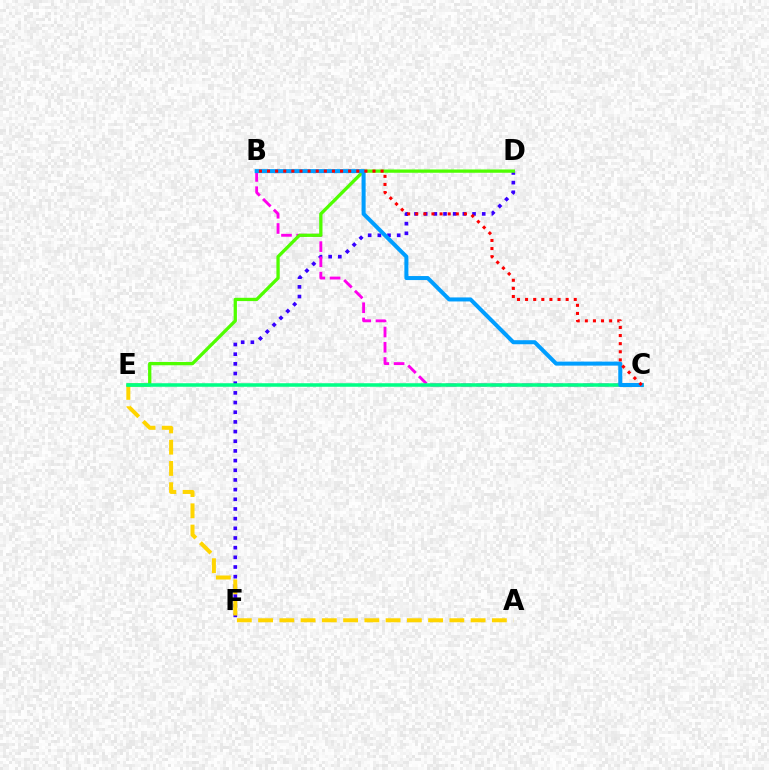{('D', 'F'): [{'color': '#3700ff', 'line_style': 'dotted', 'thickness': 2.63}], ('B', 'C'): [{'color': '#ff00ed', 'line_style': 'dashed', 'thickness': 2.07}, {'color': '#009eff', 'line_style': 'solid', 'thickness': 2.9}, {'color': '#ff0000', 'line_style': 'dotted', 'thickness': 2.2}], ('A', 'E'): [{'color': '#ffd500', 'line_style': 'dashed', 'thickness': 2.89}], ('D', 'E'): [{'color': '#4fff00', 'line_style': 'solid', 'thickness': 2.37}], ('C', 'E'): [{'color': '#00ff86', 'line_style': 'solid', 'thickness': 2.55}]}